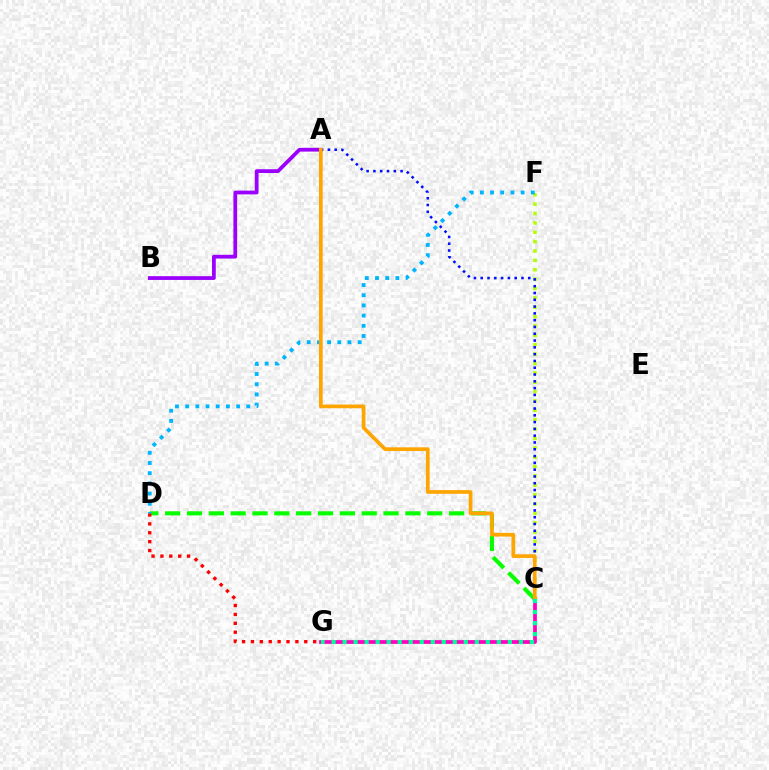{('C', 'D'): [{'color': '#08ff00', 'line_style': 'dashed', 'thickness': 2.97}], ('C', 'G'): [{'color': '#ff00bd', 'line_style': 'solid', 'thickness': 2.69}, {'color': '#00ff9d', 'line_style': 'dotted', 'thickness': 2.99}], ('A', 'B'): [{'color': '#9b00ff', 'line_style': 'solid', 'thickness': 2.71}], ('C', 'F'): [{'color': '#b3ff00', 'line_style': 'dotted', 'thickness': 2.55}], ('D', 'G'): [{'color': '#ff0000', 'line_style': 'dotted', 'thickness': 2.41}], ('A', 'C'): [{'color': '#0010ff', 'line_style': 'dotted', 'thickness': 1.85}, {'color': '#ffa500', 'line_style': 'solid', 'thickness': 2.66}], ('D', 'F'): [{'color': '#00b5ff', 'line_style': 'dotted', 'thickness': 2.77}]}